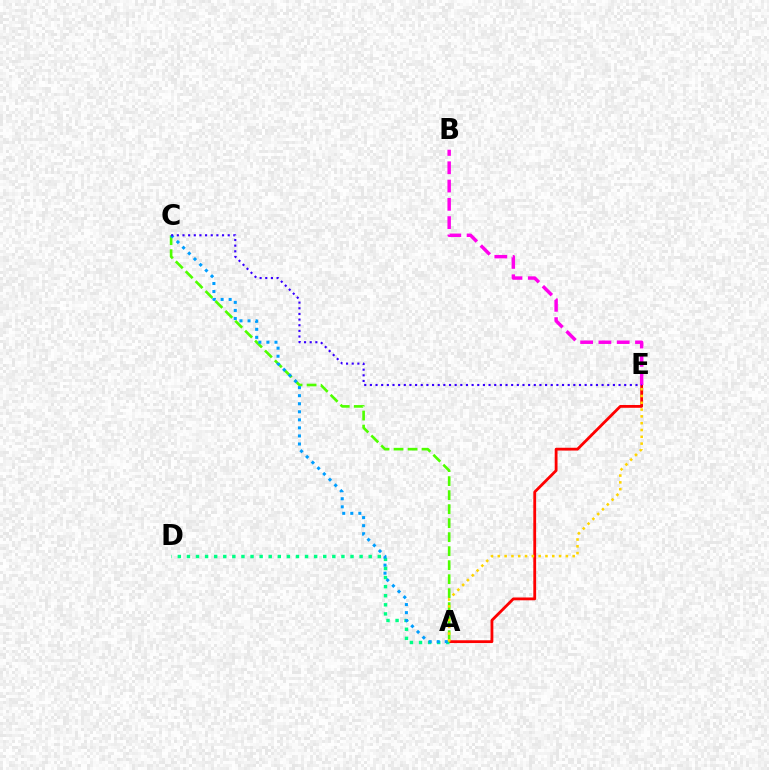{('A', 'C'): [{'color': '#4fff00', 'line_style': 'dashed', 'thickness': 1.9}, {'color': '#009eff', 'line_style': 'dotted', 'thickness': 2.19}], ('A', 'E'): [{'color': '#ff0000', 'line_style': 'solid', 'thickness': 2.02}, {'color': '#ffd500', 'line_style': 'dotted', 'thickness': 1.85}], ('A', 'D'): [{'color': '#00ff86', 'line_style': 'dotted', 'thickness': 2.47}], ('B', 'E'): [{'color': '#ff00ed', 'line_style': 'dashed', 'thickness': 2.48}], ('C', 'E'): [{'color': '#3700ff', 'line_style': 'dotted', 'thickness': 1.54}]}